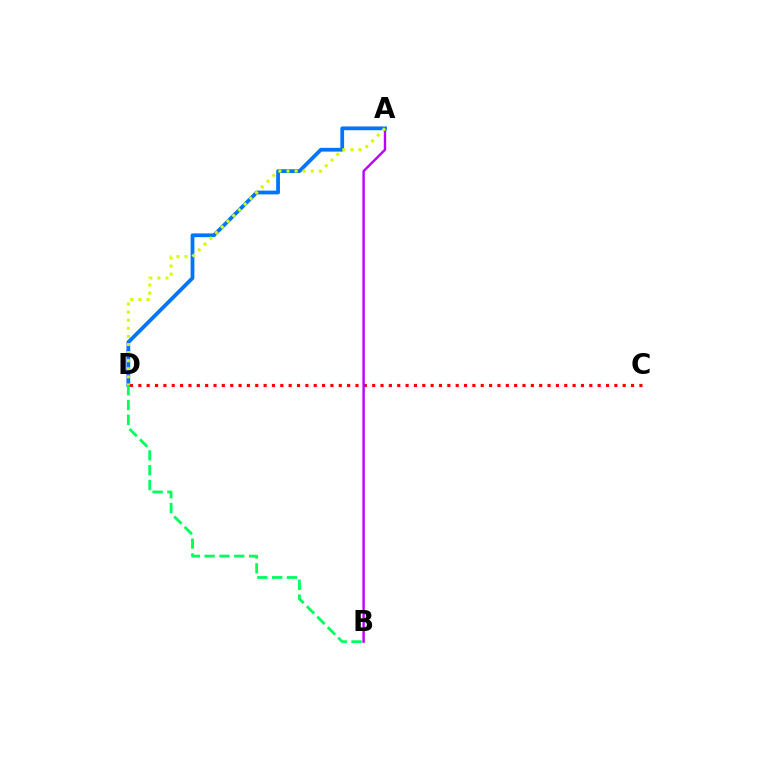{('C', 'D'): [{'color': '#ff0000', 'line_style': 'dotted', 'thickness': 2.27}], ('A', 'B'): [{'color': '#b900ff', 'line_style': 'solid', 'thickness': 1.73}], ('A', 'D'): [{'color': '#0074ff', 'line_style': 'solid', 'thickness': 2.71}, {'color': '#d1ff00', 'line_style': 'dotted', 'thickness': 2.2}], ('B', 'D'): [{'color': '#00ff5c', 'line_style': 'dashed', 'thickness': 2.01}]}